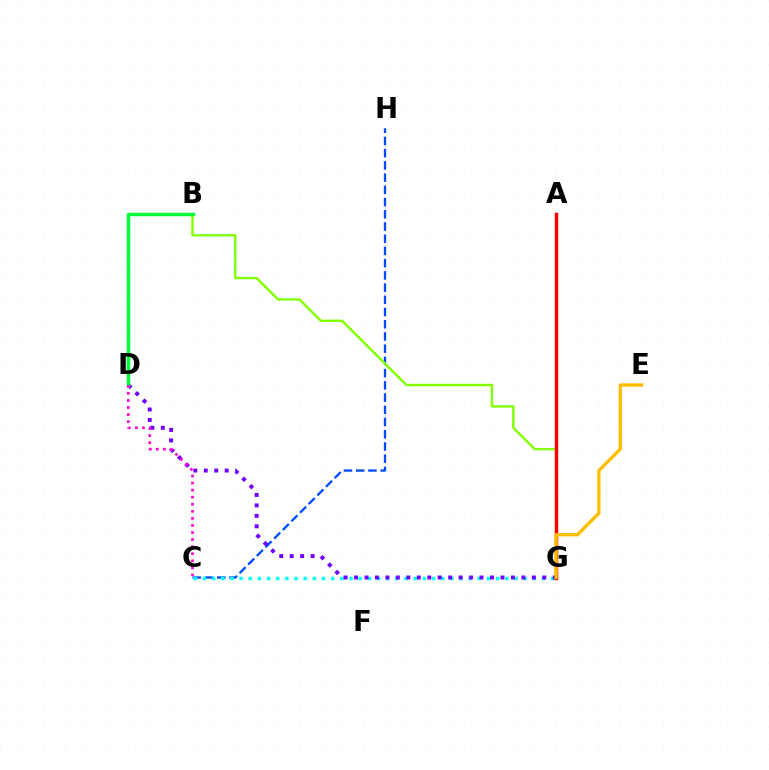{('C', 'H'): [{'color': '#004bff', 'line_style': 'dashed', 'thickness': 1.66}], ('C', 'G'): [{'color': '#00fff6', 'line_style': 'dotted', 'thickness': 2.49}], ('B', 'G'): [{'color': '#84ff00', 'line_style': 'solid', 'thickness': 1.74}], ('D', 'G'): [{'color': '#7200ff', 'line_style': 'dotted', 'thickness': 2.84}], ('B', 'D'): [{'color': '#00ff39', 'line_style': 'solid', 'thickness': 2.48}], ('A', 'G'): [{'color': '#ff0000', 'line_style': 'solid', 'thickness': 2.49}], ('E', 'G'): [{'color': '#ffbd00', 'line_style': 'solid', 'thickness': 2.38}], ('C', 'D'): [{'color': '#ff00cf', 'line_style': 'dotted', 'thickness': 1.92}]}